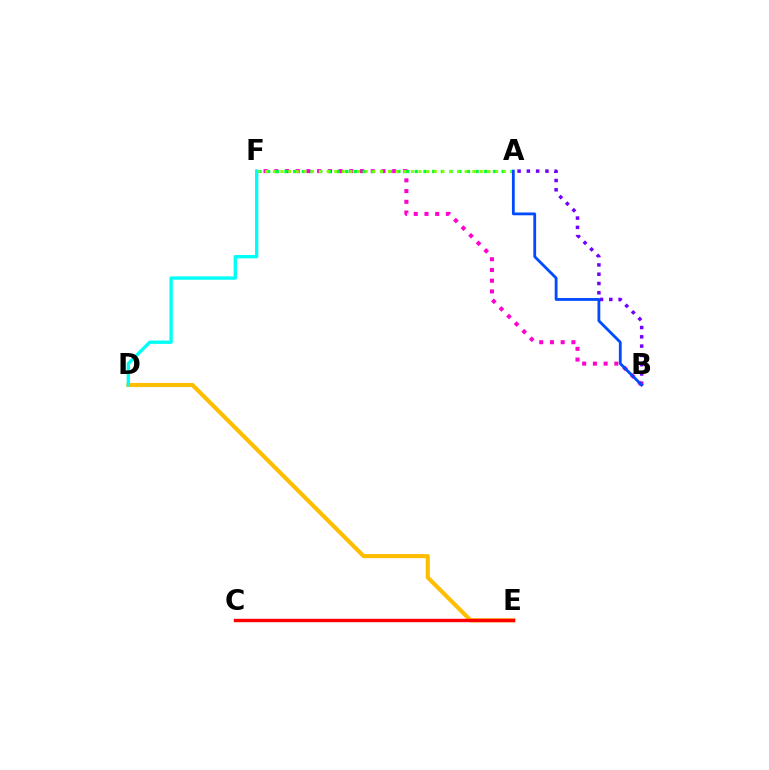{('D', 'E'): [{'color': '#ffbd00', 'line_style': 'solid', 'thickness': 2.95}], ('C', 'E'): [{'color': '#ff0000', 'line_style': 'solid', 'thickness': 2.44}], ('A', 'B'): [{'color': '#7200ff', 'line_style': 'dotted', 'thickness': 2.52}, {'color': '#004bff', 'line_style': 'solid', 'thickness': 2.02}], ('B', 'F'): [{'color': '#ff00cf', 'line_style': 'dotted', 'thickness': 2.91}], ('A', 'F'): [{'color': '#00ff39', 'line_style': 'dotted', 'thickness': 2.36}, {'color': '#84ff00', 'line_style': 'dotted', 'thickness': 2.08}], ('D', 'F'): [{'color': '#00fff6', 'line_style': 'solid', 'thickness': 2.42}]}